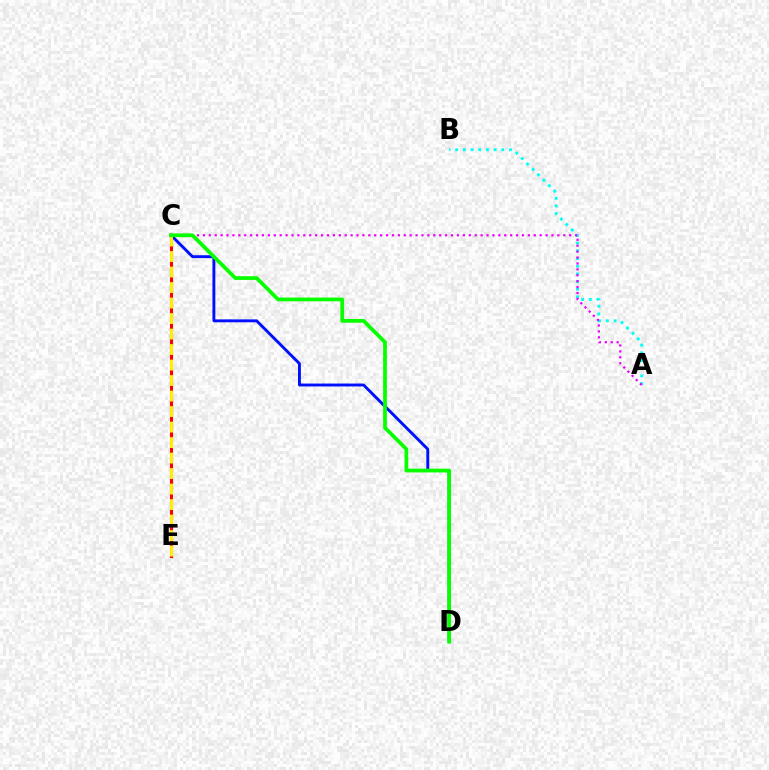{('C', 'E'): [{'color': '#ff0000', 'line_style': 'solid', 'thickness': 2.23}, {'color': '#fcf500', 'line_style': 'dashed', 'thickness': 2.11}], ('A', 'B'): [{'color': '#00fff6', 'line_style': 'dotted', 'thickness': 2.09}], ('C', 'D'): [{'color': '#0010ff', 'line_style': 'solid', 'thickness': 2.08}, {'color': '#08ff00', 'line_style': 'solid', 'thickness': 2.7}], ('A', 'C'): [{'color': '#ee00ff', 'line_style': 'dotted', 'thickness': 1.61}]}